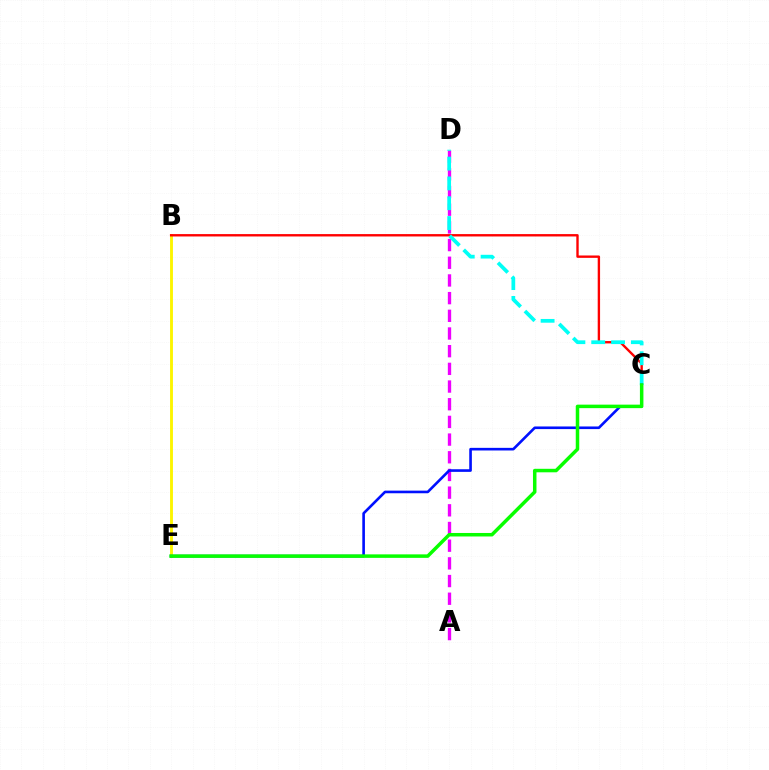{('B', 'E'): [{'color': '#fcf500', 'line_style': 'solid', 'thickness': 2.07}], ('B', 'C'): [{'color': '#ff0000', 'line_style': 'solid', 'thickness': 1.71}], ('A', 'D'): [{'color': '#ee00ff', 'line_style': 'dashed', 'thickness': 2.4}], ('C', 'D'): [{'color': '#00fff6', 'line_style': 'dashed', 'thickness': 2.69}], ('C', 'E'): [{'color': '#0010ff', 'line_style': 'solid', 'thickness': 1.89}, {'color': '#08ff00', 'line_style': 'solid', 'thickness': 2.52}]}